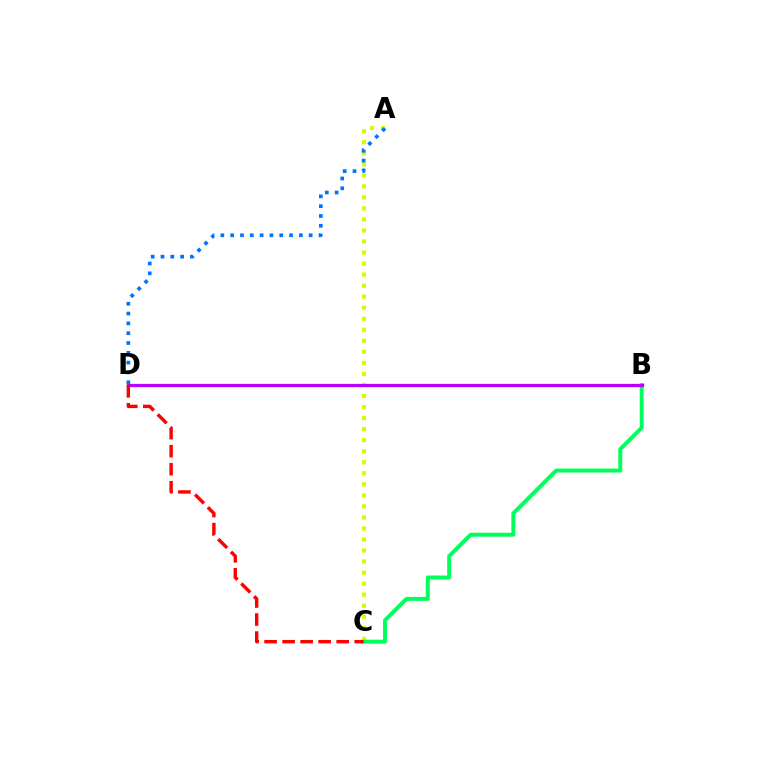{('A', 'C'): [{'color': '#d1ff00', 'line_style': 'dotted', 'thickness': 3.0}], ('B', 'C'): [{'color': '#00ff5c', 'line_style': 'solid', 'thickness': 2.84}], ('B', 'D'): [{'color': '#b900ff', 'line_style': 'solid', 'thickness': 2.32}], ('C', 'D'): [{'color': '#ff0000', 'line_style': 'dashed', 'thickness': 2.45}], ('A', 'D'): [{'color': '#0074ff', 'line_style': 'dotted', 'thickness': 2.67}]}